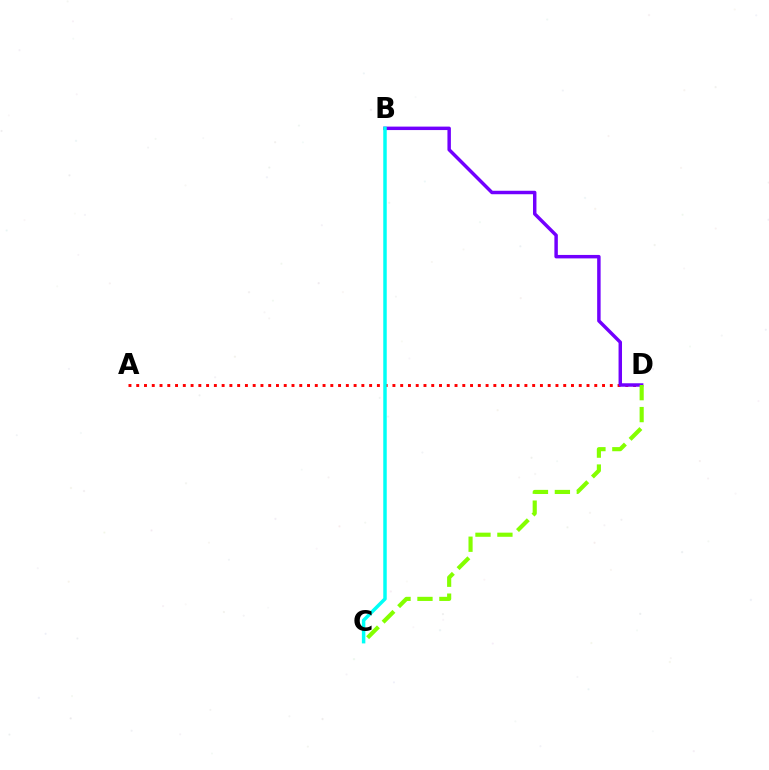{('A', 'D'): [{'color': '#ff0000', 'line_style': 'dotted', 'thickness': 2.11}], ('B', 'D'): [{'color': '#7200ff', 'line_style': 'solid', 'thickness': 2.49}], ('C', 'D'): [{'color': '#84ff00', 'line_style': 'dashed', 'thickness': 2.98}], ('B', 'C'): [{'color': '#00fff6', 'line_style': 'solid', 'thickness': 2.5}]}